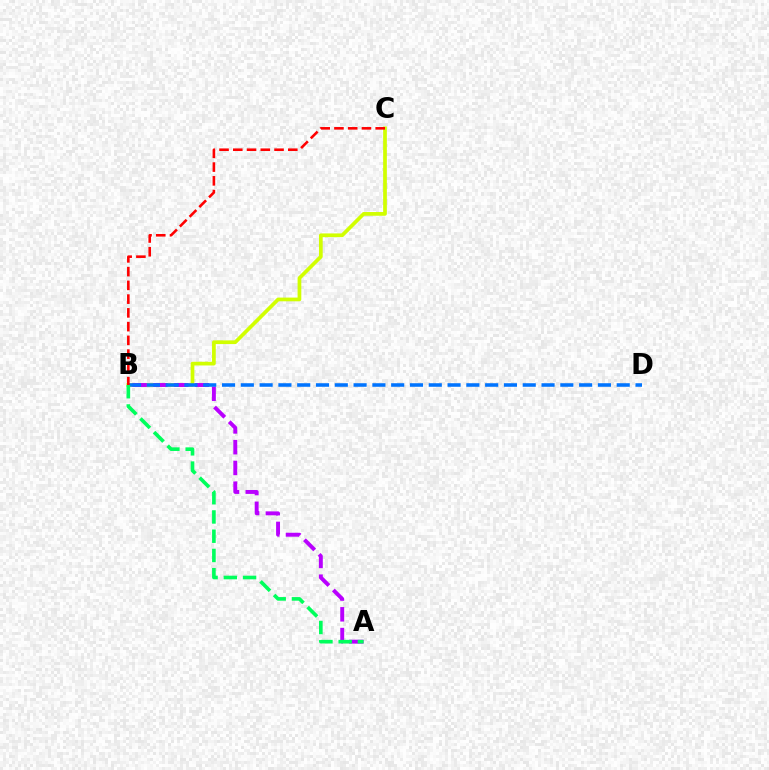{('B', 'C'): [{'color': '#d1ff00', 'line_style': 'solid', 'thickness': 2.67}, {'color': '#ff0000', 'line_style': 'dashed', 'thickness': 1.87}], ('A', 'B'): [{'color': '#b900ff', 'line_style': 'dashed', 'thickness': 2.82}, {'color': '#00ff5c', 'line_style': 'dashed', 'thickness': 2.61}], ('B', 'D'): [{'color': '#0074ff', 'line_style': 'dashed', 'thickness': 2.55}]}